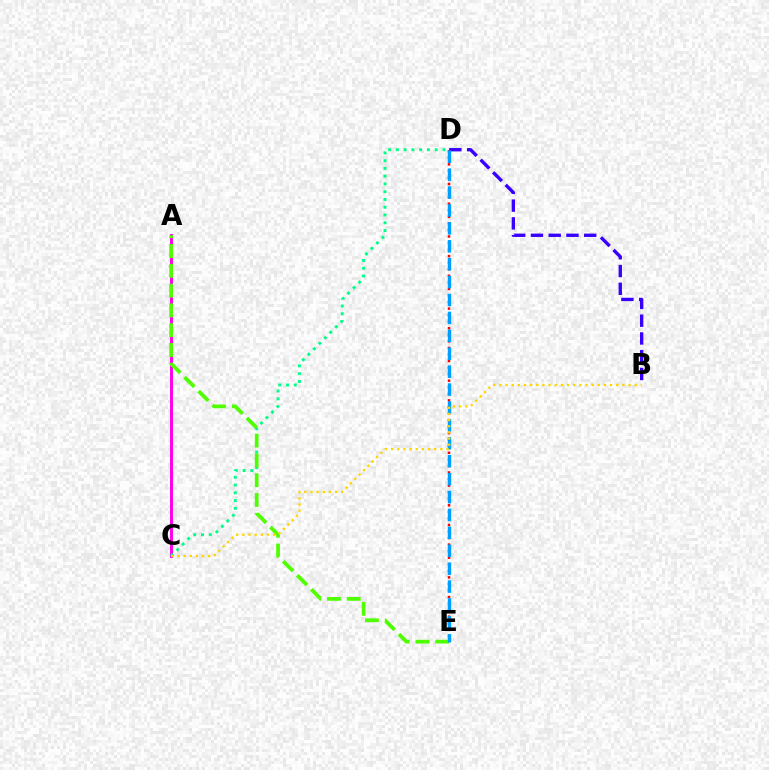{('A', 'C'): [{'color': '#ff00ed', 'line_style': 'solid', 'thickness': 2.11}], ('B', 'D'): [{'color': '#3700ff', 'line_style': 'dashed', 'thickness': 2.41}], ('C', 'D'): [{'color': '#00ff86', 'line_style': 'dotted', 'thickness': 2.11}], ('D', 'E'): [{'color': '#ff0000', 'line_style': 'dotted', 'thickness': 1.78}, {'color': '#009eff', 'line_style': 'dashed', 'thickness': 2.43}], ('A', 'E'): [{'color': '#4fff00', 'line_style': 'dashed', 'thickness': 2.69}], ('B', 'C'): [{'color': '#ffd500', 'line_style': 'dotted', 'thickness': 1.67}]}